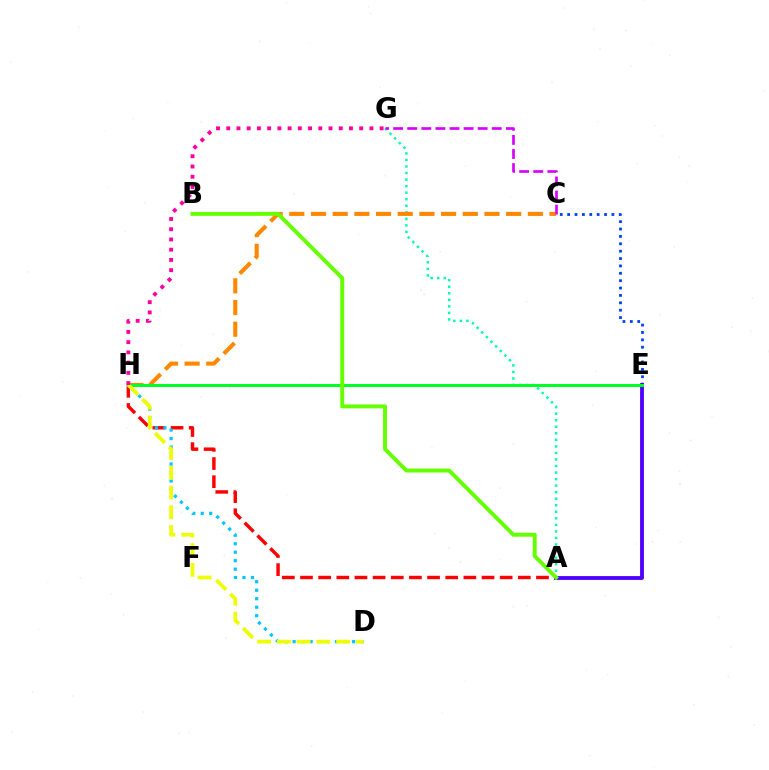{('A', 'G'): [{'color': '#00ffaf', 'line_style': 'dotted', 'thickness': 1.78}], ('C', 'H'): [{'color': '#ff8800', 'line_style': 'dashed', 'thickness': 2.95}], ('A', 'H'): [{'color': '#ff0000', 'line_style': 'dashed', 'thickness': 2.47}], ('C', 'E'): [{'color': '#003fff', 'line_style': 'dotted', 'thickness': 2.0}], ('C', 'G'): [{'color': '#d600ff', 'line_style': 'dashed', 'thickness': 1.91}], ('A', 'E'): [{'color': '#4f00ff', 'line_style': 'solid', 'thickness': 2.75}], ('E', 'H'): [{'color': '#00ff27', 'line_style': 'solid', 'thickness': 2.16}], ('D', 'H'): [{'color': '#00c7ff', 'line_style': 'dotted', 'thickness': 2.31}, {'color': '#eeff00', 'line_style': 'dashed', 'thickness': 2.68}], ('G', 'H'): [{'color': '#ff00a0', 'line_style': 'dotted', 'thickness': 2.78}], ('A', 'B'): [{'color': '#66ff00', 'line_style': 'solid', 'thickness': 2.83}]}